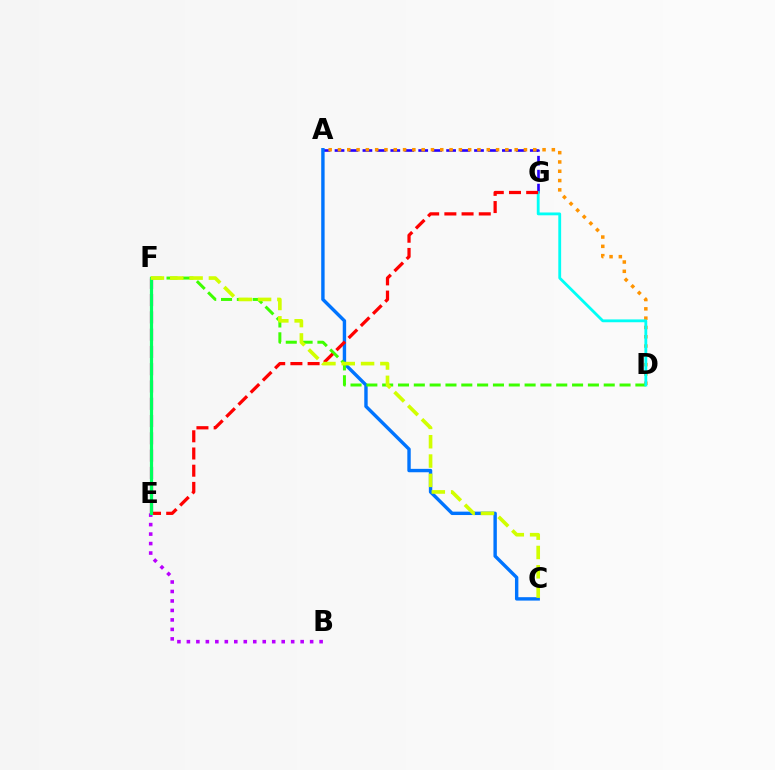{('E', 'F'): [{'color': '#ff00ac', 'line_style': 'dashed', 'thickness': 2.35}, {'color': '#00ff5c', 'line_style': 'solid', 'thickness': 2.3}], ('A', 'G'): [{'color': '#2500ff', 'line_style': 'dashed', 'thickness': 1.89}], ('A', 'C'): [{'color': '#0074ff', 'line_style': 'solid', 'thickness': 2.45}], ('B', 'E'): [{'color': '#b900ff', 'line_style': 'dotted', 'thickness': 2.58}], ('A', 'D'): [{'color': '#ff9400', 'line_style': 'dotted', 'thickness': 2.53}], ('D', 'F'): [{'color': '#3dff00', 'line_style': 'dashed', 'thickness': 2.15}], ('D', 'G'): [{'color': '#00fff6', 'line_style': 'solid', 'thickness': 2.04}], ('E', 'G'): [{'color': '#ff0000', 'line_style': 'dashed', 'thickness': 2.34}], ('C', 'F'): [{'color': '#d1ff00', 'line_style': 'dashed', 'thickness': 2.63}]}